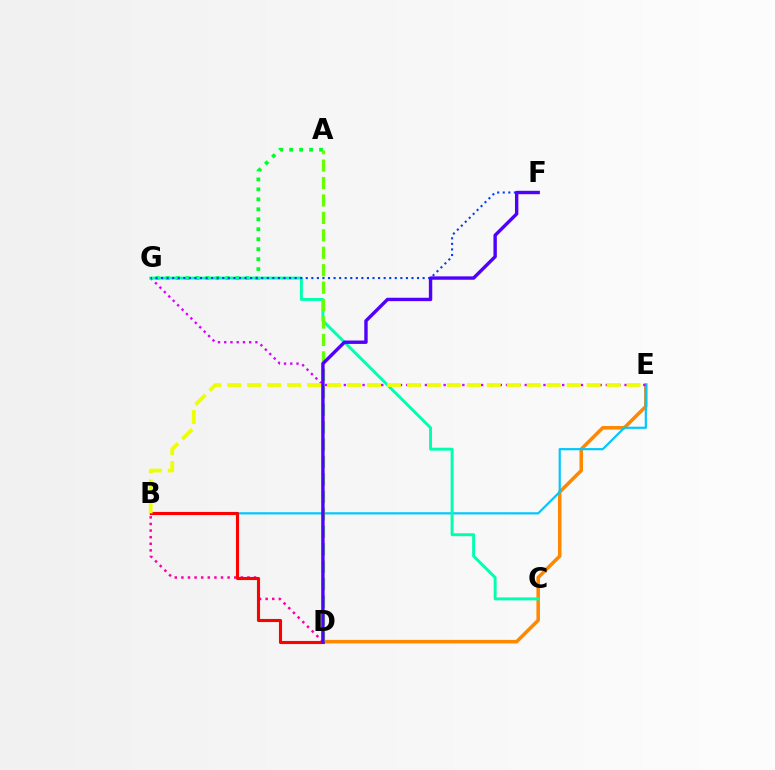{('D', 'E'): [{'color': '#ff8800', 'line_style': 'solid', 'thickness': 2.54}], ('B', 'E'): [{'color': '#00c7ff', 'line_style': 'solid', 'thickness': 1.58}, {'color': '#eeff00', 'line_style': 'dashed', 'thickness': 2.71}], ('A', 'G'): [{'color': '#00ff27', 'line_style': 'dotted', 'thickness': 2.71}], ('B', 'D'): [{'color': '#ff00a0', 'line_style': 'dotted', 'thickness': 1.79}, {'color': '#ff0000', 'line_style': 'solid', 'thickness': 2.24}], ('E', 'G'): [{'color': '#d600ff', 'line_style': 'dotted', 'thickness': 1.69}], ('C', 'G'): [{'color': '#00ffaf', 'line_style': 'solid', 'thickness': 2.11}], ('F', 'G'): [{'color': '#003fff', 'line_style': 'dotted', 'thickness': 1.51}], ('A', 'D'): [{'color': '#66ff00', 'line_style': 'dashed', 'thickness': 2.37}], ('D', 'F'): [{'color': '#4f00ff', 'line_style': 'solid', 'thickness': 2.44}]}